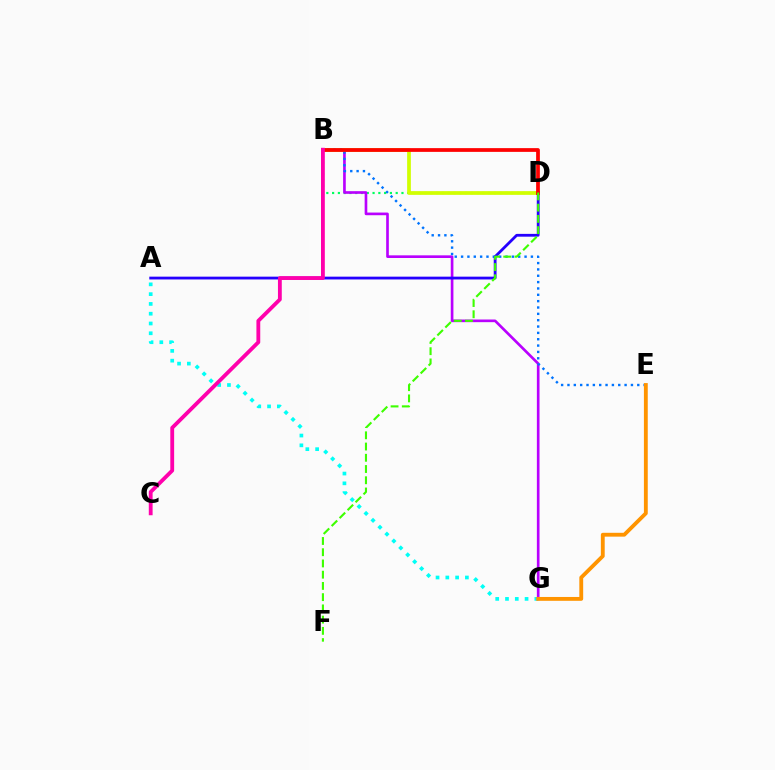{('B', 'D'): [{'color': '#00ff5c', 'line_style': 'dotted', 'thickness': 1.57}, {'color': '#d1ff00', 'line_style': 'solid', 'thickness': 2.68}, {'color': '#ff0000', 'line_style': 'solid', 'thickness': 2.7}], ('B', 'G'): [{'color': '#b900ff', 'line_style': 'solid', 'thickness': 1.91}], ('B', 'E'): [{'color': '#0074ff', 'line_style': 'dotted', 'thickness': 1.72}], ('A', 'D'): [{'color': '#2500ff', 'line_style': 'solid', 'thickness': 2.02}], ('A', 'G'): [{'color': '#00fff6', 'line_style': 'dotted', 'thickness': 2.66}], ('D', 'F'): [{'color': '#3dff00', 'line_style': 'dashed', 'thickness': 1.53}], ('B', 'C'): [{'color': '#ff00ac', 'line_style': 'solid', 'thickness': 2.75}], ('E', 'G'): [{'color': '#ff9400', 'line_style': 'solid', 'thickness': 2.77}]}